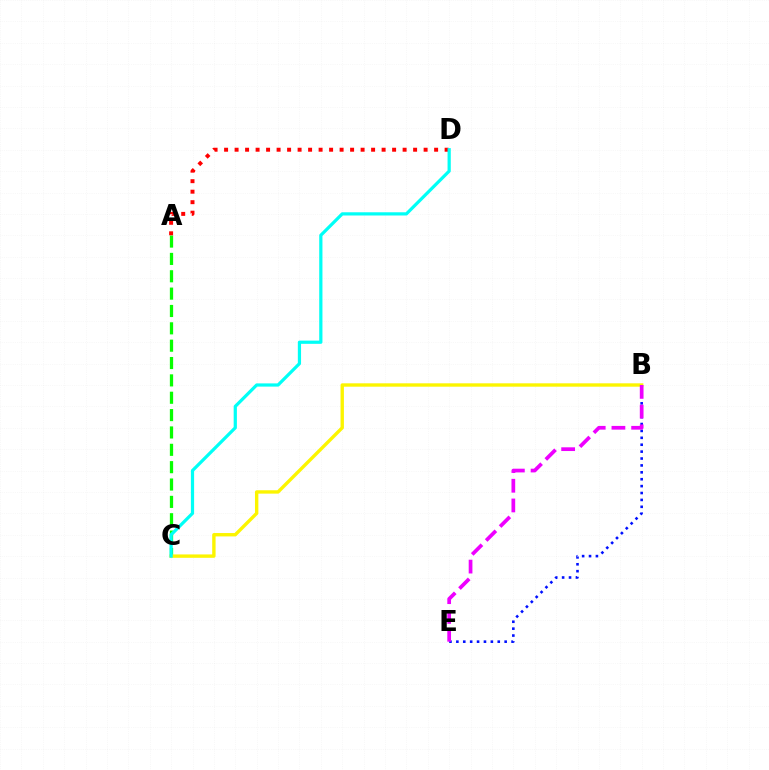{('B', 'E'): [{'color': '#0010ff', 'line_style': 'dotted', 'thickness': 1.87}, {'color': '#ee00ff', 'line_style': 'dashed', 'thickness': 2.68}], ('A', 'C'): [{'color': '#08ff00', 'line_style': 'dashed', 'thickness': 2.36}], ('A', 'D'): [{'color': '#ff0000', 'line_style': 'dotted', 'thickness': 2.85}], ('B', 'C'): [{'color': '#fcf500', 'line_style': 'solid', 'thickness': 2.43}], ('C', 'D'): [{'color': '#00fff6', 'line_style': 'solid', 'thickness': 2.32}]}